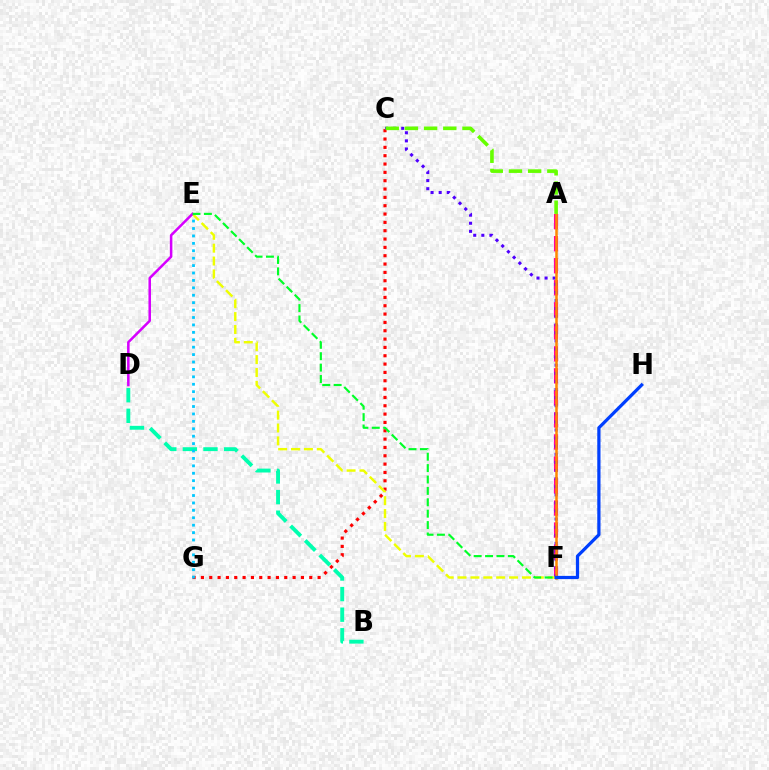{('A', 'F'): [{'color': '#ff00a0', 'line_style': 'dashed', 'thickness': 2.99}, {'color': '#ff8800', 'line_style': 'solid', 'thickness': 1.82}], ('C', 'G'): [{'color': '#ff0000', 'line_style': 'dotted', 'thickness': 2.26}], ('C', 'F'): [{'color': '#4f00ff', 'line_style': 'dotted', 'thickness': 2.2}], ('E', 'F'): [{'color': '#eeff00', 'line_style': 'dashed', 'thickness': 1.75}, {'color': '#00ff27', 'line_style': 'dashed', 'thickness': 1.55}], ('B', 'D'): [{'color': '#00ffaf', 'line_style': 'dashed', 'thickness': 2.8}], ('F', 'H'): [{'color': '#003fff', 'line_style': 'solid', 'thickness': 2.33}], ('E', 'G'): [{'color': '#00c7ff', 'line_style': 'dotted', 'thickness': 2.02}], ('A', 'C'): [{'color': '#66ff00', 'line_style': 'dashed', 'thickness': 2.61}], ('D', 'E'): [{'color': '#d600ff', 'line_style': 'solid', 'thickness': 1.82}]}